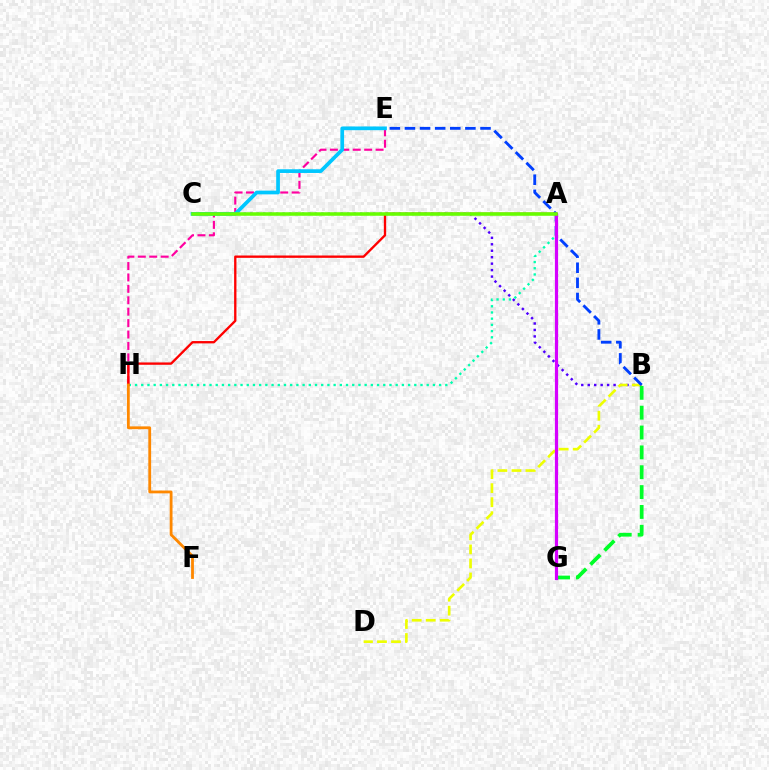{('B', 'C'): [{'color': '#4f00ff', 'line_style': 'dotted', 'thickness': 1.76}], ('E', 'H'): [{'color': '#ff00a0', 'line_style': 'dashed', 'thickness': 1.55}], ('B', 'D'): [{'color': '#eeff00', 'line_style': 'dashed', 'thickness': 1.91}], ('B', 'G'): [{'color': '#00ff27', 'line_style': 'dashed', 'thickness': 2.7}], ('A', 'H'): [{'color': '#00ffaf', 'line_style': 'dotted', 'thickness': 1.69}, {'color': '#ff0000', 'line_style': 'solid', 'thickness': 1.68}], ('B', 'E'): [{'color': '#003fff', 'line_style': 'dashed', 'thickness': 2.05}], ('A', 'G'): [{'color': '#d600ff', 'line_style': 'solid', 'thickness': 2.3}], ('C', 'E'): [{'color': '#00c7ff', 'line_style': 'solid', 'thickness': 2.67}], ('F', 'H'): [{'color': '#ff8800', 'line_style': 'solid', 'thickness': 2.02}], ('A', 'C'): [{'color': '#66ff00', 'line_style': 'solid', 'thickness': 2.54}]}